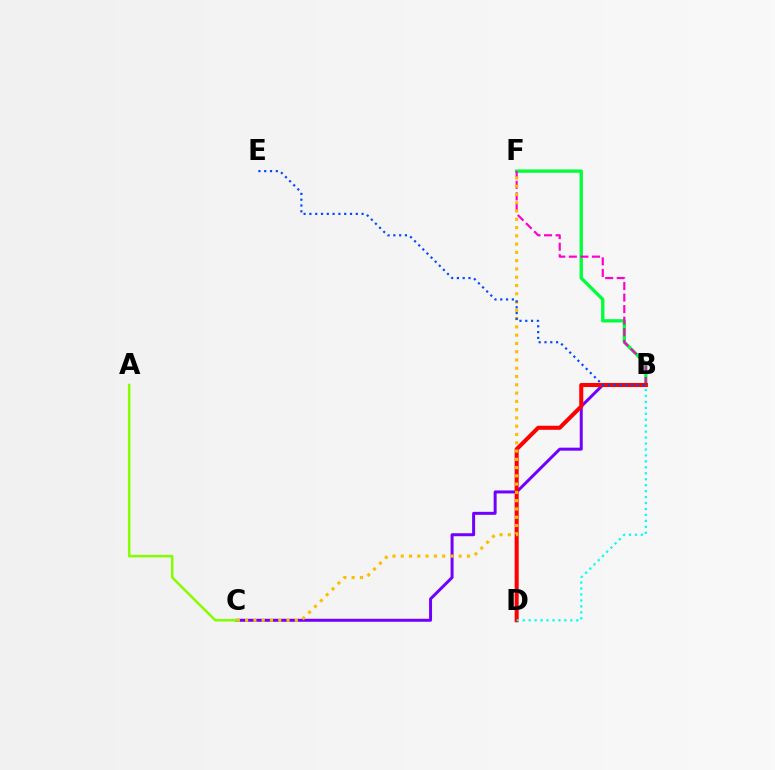{('B', 'C'): [{'color': '#7200ff', 'line_style': 'solid', 'thickness': 2.15}], ('B', 'F'): [{'color': '#00ff39', 'line_style': 'solid', 'thickness': 2.39}, {'color': '#ff00cf', 'line_style': 'dashed', 'thickness': 1.57}], ('B', 'D'): [{'color': '#ff0000', 'line_style': 'solid', 'thickness': 2.91}, {'color': '#00fff6', 'line_style': 'dotted', 'thickness': 1.62}], ('C', 'F'): [{'color': '#ffbd00', 'line_style': 'dotted', 'thickness': 2.25}], ('B', 'E'): [{'color': '#004bff', 'line_style': 'dotted', 'thickness': 1.58}], ('A', 'C'): [{'color': '#84ff00', 'line_style': 'solid', 'thickness': 1.82}]}